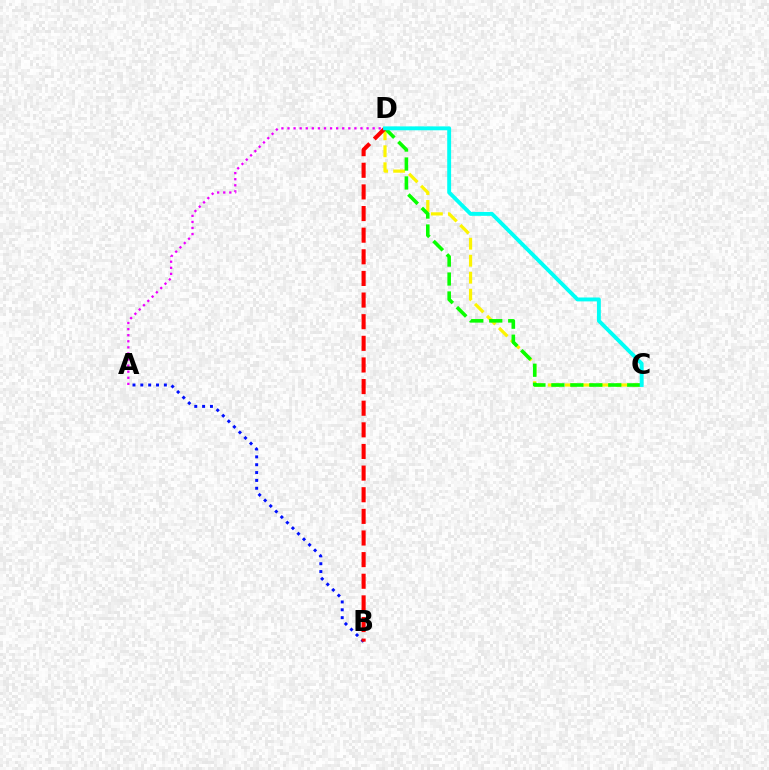{('A', 'D'): [{'color': '#ee00ff', 'line_style': 'dotted', 'thickness': 1.65}], ('A', 'B'): [{'color': '#0010ff', 'line_style': 'dotted', 'thickness': 2.13}], ('C', 'D'): [{'color': '#fcf500', 'line_style': 'dashed', 'thickness': 2.31}, {'color': '#08ff00', 'line_style': 'dashed', 'thickness': 2.58}, {'color': '#00fff6', 'line_style': 'solid', 'thickness': 2.8}], ('B', 'D'): [{'color': '#ff0000', 'line_style': 'dashed', 'thickness': 2.94}]}